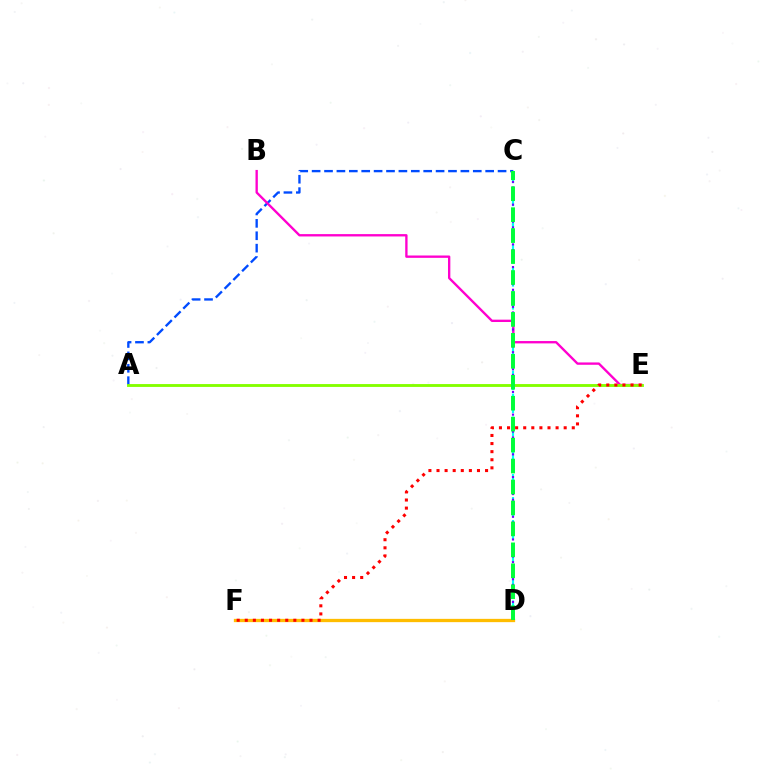{('A', 'C'): [{'color': '#004bff', 'line_style': 'dashed', 'thickness': 1.68}], ('C', 'D'): [{'color': '#00fff6', 'line_style': 'dashed', 'thickness': 1.56}, {'color': '#7200ff', 'line_style': 'dotted', 'thickness': 1.54}, {'color': '#00ff39', 'line_style': 'dashed', 'thickness': 2.85}], ('B', 'E'): [{'color': '#ff00cf', 'line_style': 'solid', 'thickness': 1.69}], ('D', 'F'): [{'color': '#ffbd00', 'line_style': 'solid', 'thickness': 2.37}], ('A', 'E'): [{'color': '#84ff00', 'line_style': 'solid', 'thickness': 2.06}], ('E', 'F'): [{'color': '#ff0000', 'line_style': 'dotted', 'thickness': 2.2}]}